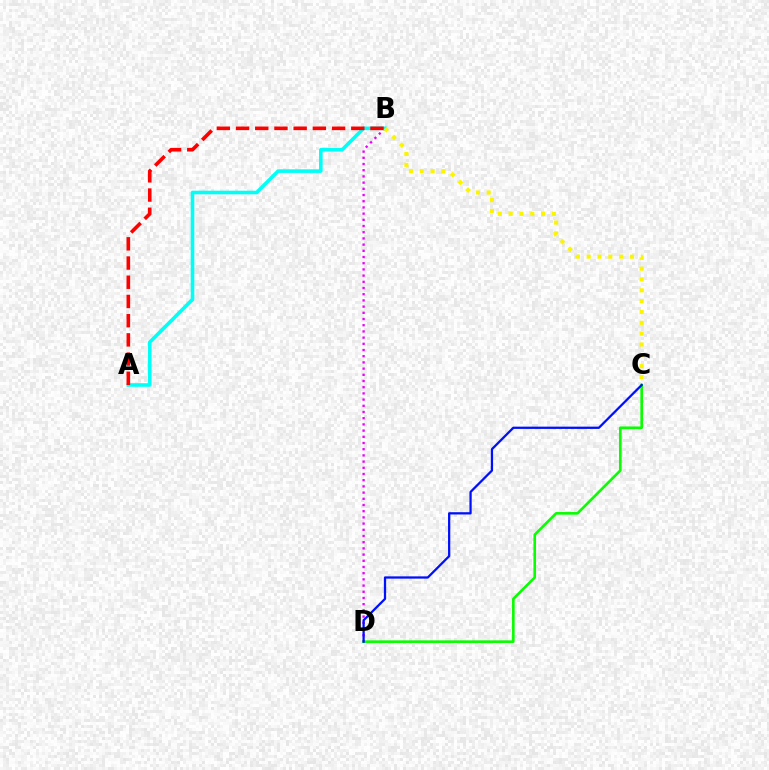{('B', 'D'): [{'color': '#ee00ff', 'line_style': 'dotted', 'thickness': 1.68}], ('C', 'D'): [{'color': '#08ff00', 'line_style': 'solid', 'thickness': 1.88}, {'color': '#0010ff', 'line_style': 'solid', 'thickness': 1.63}], ('A', 'B'): [{'color': '#00fff6', 'line_style': 'solid', 'thickness': 2.58}, {'color': '#ff0000', 'line_style': 'dashed', 'thickness': 2.61}], ('B', 'C'): [{'color': '#fcf500', 'line_style': 'dotted', 'thickness': 2.94}]}